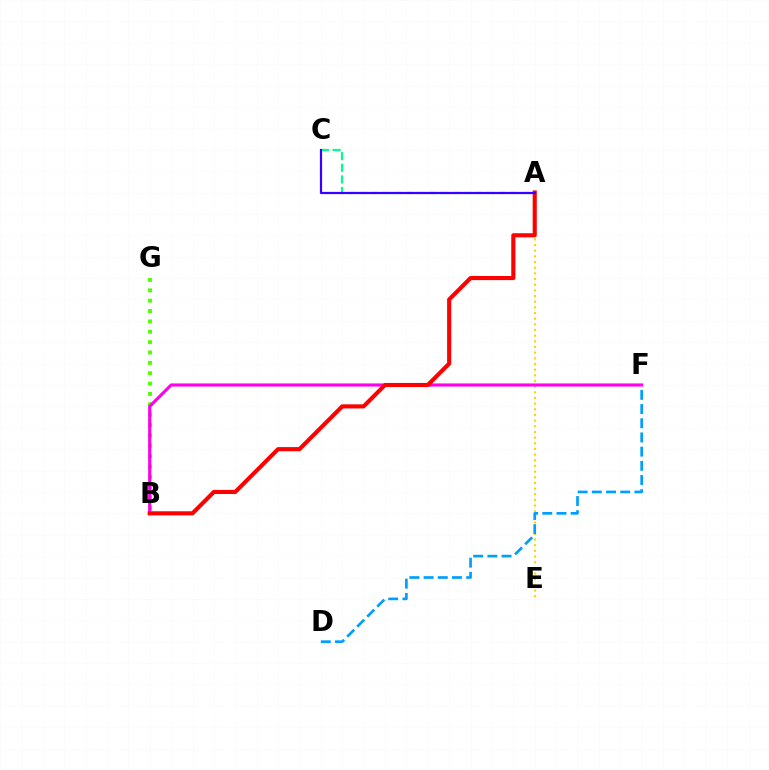{('B', 'G'): [{'color': '#4fff00', 'line_style': 'dotted', 'thickness': 2.82}], ('A', 'E'): [{'color': '#ffd500', 'line_style': 'dotted', 'thickness': 1.54}], ('A', 'C'): [{'color': '#00ff86', 'line_style': 'dashed', 'thickness': 1.57}, {'color': '#3700ff', 'line_style': 'solid', 'thickness': 1.6}], ('B', 'F'): [{'color': '#ff00ed', 'line_style': 'solid', 'thickness': 2.25}], ('D', 'F'): [{'color': '#009eff', 'line_style': 'dashed', 'thickness': 1.93}], ('A', 'B'): [{'color': '#ff0000', 'line_style': 'solid', 'thickness': 2.96}]}